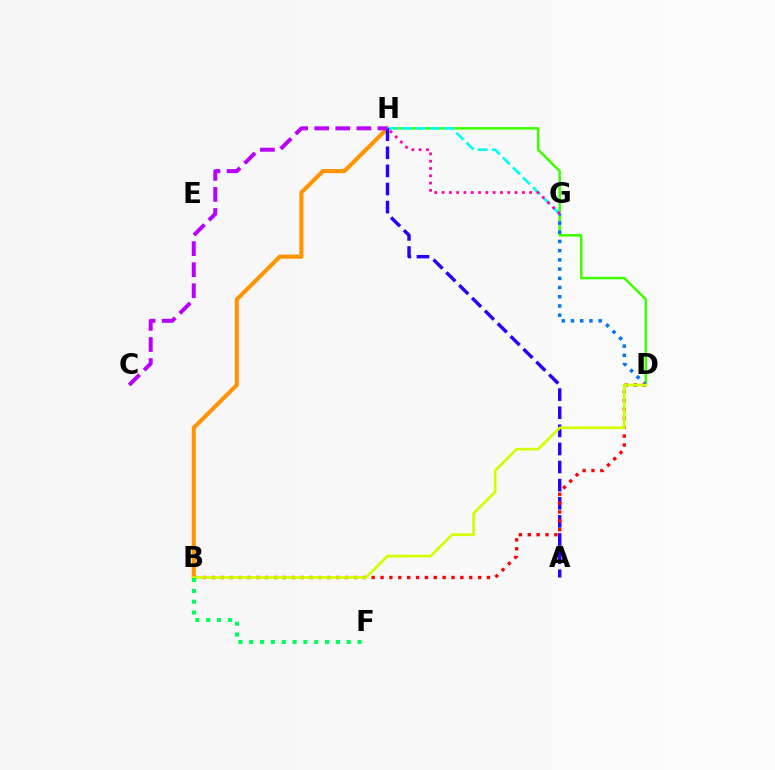{('B', 'H'): [{'color': '#ff9400', 'line_style': 'solid', 'thickness': 2.95}], ('D', 'H'): [{'color': '#3dff00', 'line_style': 'solid', 'thickness': 1.8}], ('D', 'G'): [{'color': '#0074ff', 'line_style': 'dotted', 'thickness': 2.5}], ('G', 'H'): [{'color': '#00fff6', 'line_style': 'dashed', 'thickness': 1.92}, {'color': '#ff00ac', 'line_style': 'dotted', 'thickness': 1.98}], ('A', 'H'): [{'color': '#2500ff', 'line_style': 'dashed', 'thickness': 2.46}], ('C', 'H'): [{'color': '#b900ff', 'line_style': 'dashed', 'thickness': 2.86}], ('B', 'D'): [{'color': '#ff0000', 'line_style': 'dotted', 'thickness': 2.41}, {'color': '#d1ff00', 'line_style': 'solid', 'thickness': 1.96}], ('B', 'F'): [{'color': '#00ff5c', 'line_style': 'dotted', 'thickness': 2.94}]}